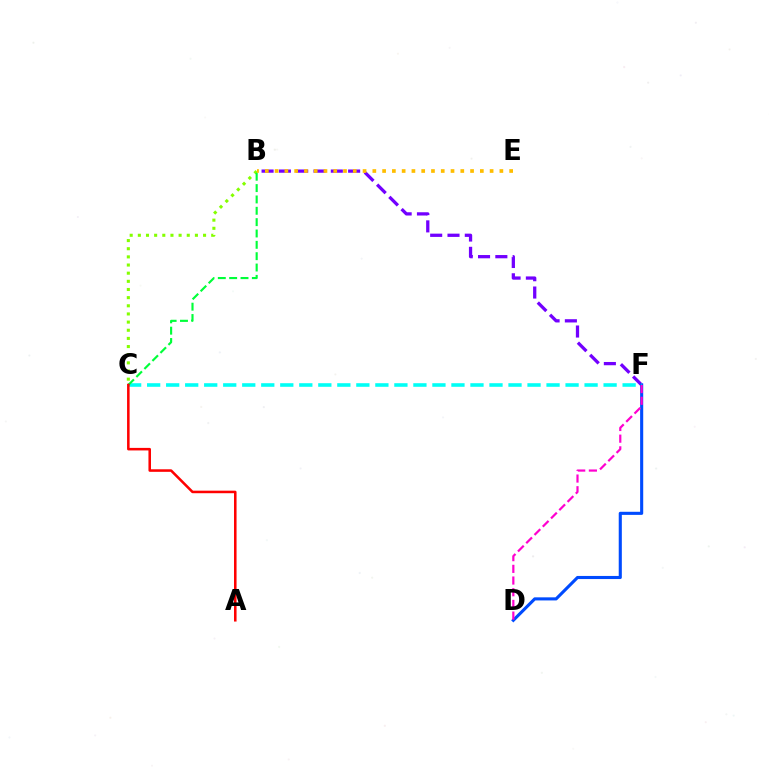{('B', 'F'): [{'color': '#7200ff', 'line_style': 'dashed', 'thickness': 2.35}], ('B', 'C'): [{'color': '#84ff00', 'line_style': 'dotted', 'thickness': 2.21}, {'color': '#00ff39', 'line_style': 'dashed', 'thickness': 1.54}], ('D', 'F'): [{'color': '#004bff', 'line_style': 'solid', 'thickness': 2.23}, {'color': '#ff00cf', 'line_style': 'dashed', 'thickness': 1.59}], ('C', 'F'): [{'color': '#00fff6', 'line_style': 'dashed', 'thickness': 2.58}], ('B', 'E'): [{'color': '#ffbd00', 'line_style': 'dotted', 'thickness': 2.66}], ('A', 'C'): [{'color': '#ff0000', 'line_style': 'solid', 'thickness': 1.83}]}